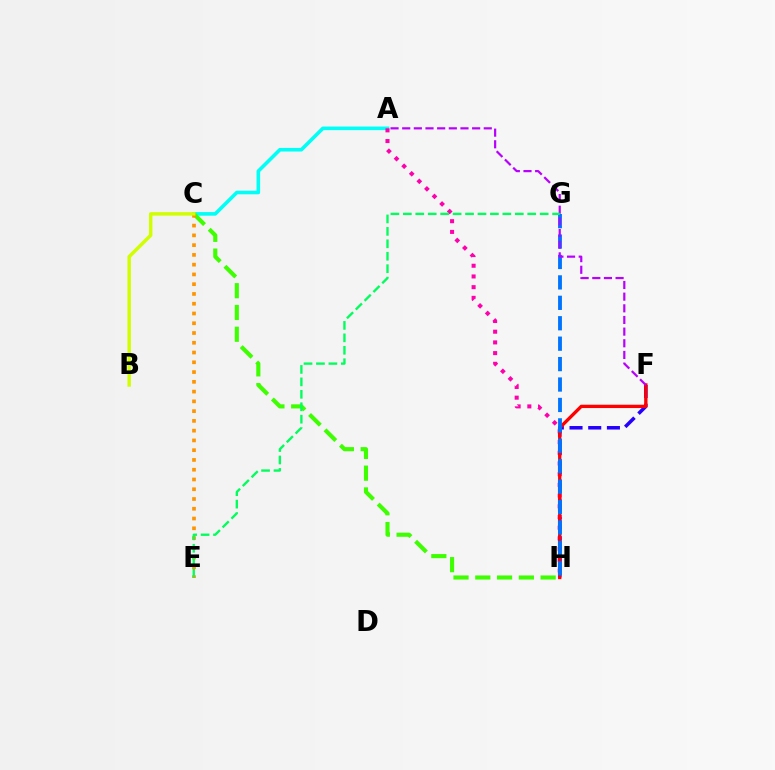{('A', 'C'): [{'color': '#00fff6', 'line_style': 'solid', 'thickness': 2.59}], ('C', 'H'): [{'color': '#3dff00', 'line_style': 'dashed', 'thickness': 2.96}], ('C', 'E'): [{'color': '#ff9400', 'line_style': 'dotted', 'thickness': 2.65}], ('A', 'H'): [{'color': '#ff00ac', 'line_style': 'dotted', 'thickness': 2.91}], ('F', 'H'): [{'color': '#2500ff', 'line_style': 'dashed', 'thickness': 2.54}, {'color': '#ff0000', 'line_style': 'solid', 'thickness': 2.4}], ('B', 'C'): [{'color': '#d1ff00', 'line_style': 'solid', 'thickness': 2.49}], ('G', 'H'): [{'color': '#0074ff', 'line_style': 'dashed', 'thickness': 2.77}], ('A', 'F'): [{'color': '#b900ff', 'line_style': 'dashed', 'thickness': 1.58}], ('E', 'G'): [{'color': '#00ff5c', 'line_style': 'dashed', 'thickness': 1.69}]}